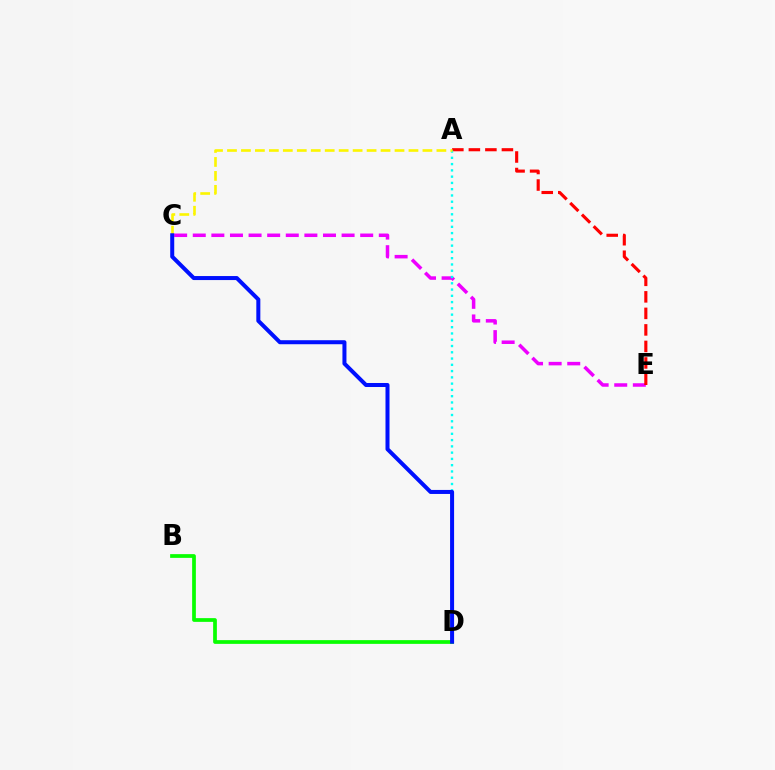{('C', 'E'): [{'color': '#ee00ff', 'line_style': 'dashed', 'thickness': 2.53}], ('A', 'E'): [{'color': '#ff0000', 'line_style': 'dashed', 'thickness': 2.24}], ('A', 'D'): [{'color': '#00fff6', 'line_style': 'dotted', 'thickness': 1.7}], ('A', 'C'): [{'color': '#fcf500', 'line_style': 'dashed', 'thickness': 1.9}], ('B', 'D'): [{'color': '#08ff00', 'line_style': 'solid', 'thickness': 2.68}], ('C', 'D'): [{'color': '#0010ff', 'line_style': 'solid', 'thickness': 2.89}]}